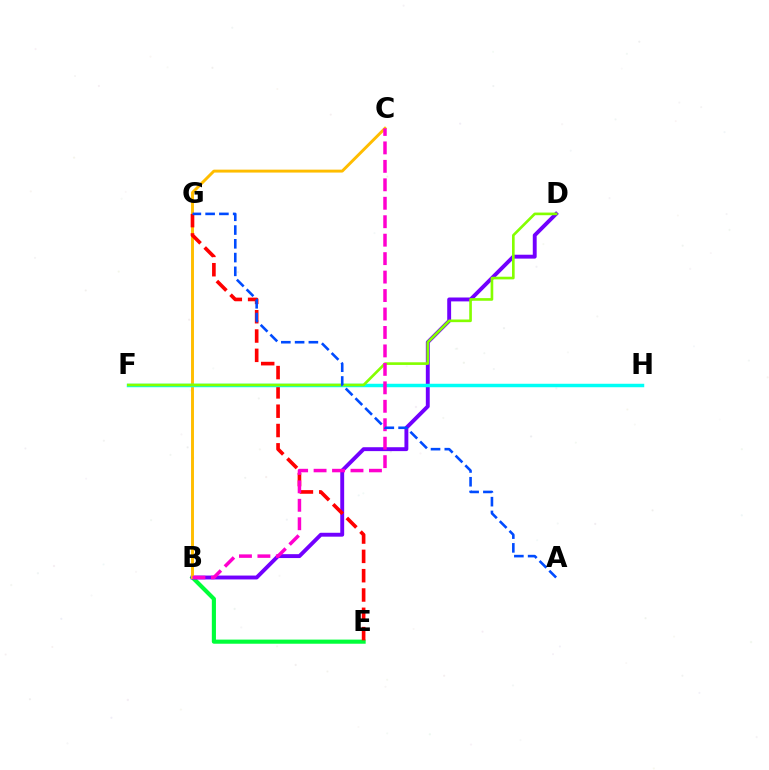{('B', 'E'): [{'color': '#00ff39', 'line_style': 'solid', 'thickness': 2.97}], ('B', 'D'): [{'color': '#7200ff', 'line_style': 'solid', 'thickness': 2.8}], ('B', 'C'): [{'color': '#ffbd00', 'line_style': 'solid', 'thickness': 2.11}, {'color': '#ff00cf', 'line_style': 'dashed', 'thickness': 2.51}], ('E', 'G'): [{'color': '#ff0000', 'line_style': 'dashed', 'thickness': 2.62}], ('F', 'H'): [{'color': '#00fff6', 'line_style': 'solid', 'thickness': 2.49}], ('D', 'F'): [{'color': '#84ff00', 'line_style': 'solid', 'thickness': 1.91}], ('A', 'G'): [{'color': '#004bff', 'line_style': 'dashed', 'thickness': 1.87}]}